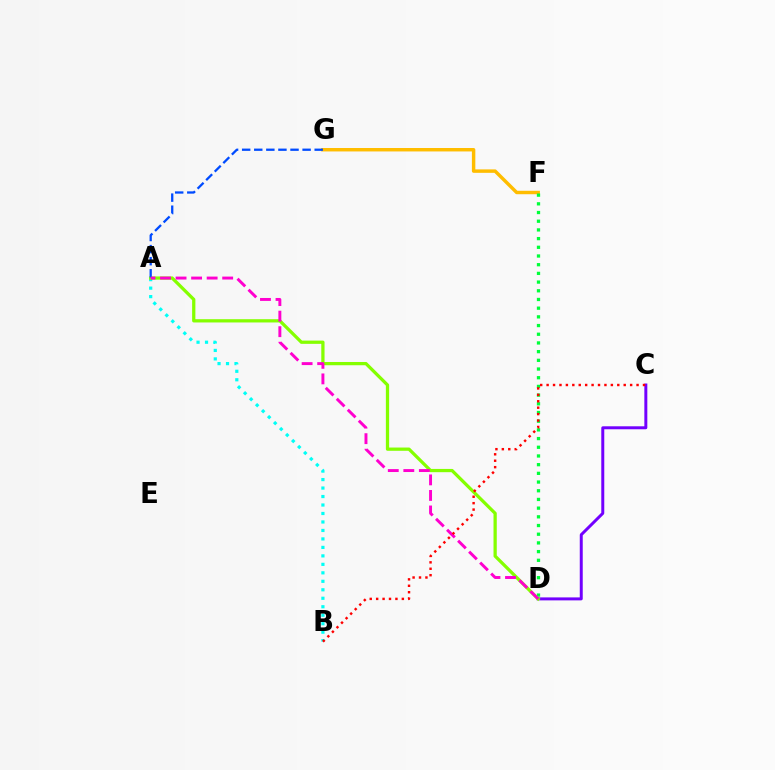{('A', 'B'): [{'color': '#00fff6', 'line_style': 'dotted', 'thickness': 2.3}], ('F', 'G'): [{'color': '#ffbd00', 'line_style': 'solid', 'thickness': 2.48}], ('D', 'F'): [{'color': '#00ff39', 'line_style': 'dotted', 'thickness': 2.36}], ('C', 'D'): [{'color': '#7200ff', 'line_style': 'solid', 'thickness': 2.14}], ('A', 'D'): [{'color': '#84ff00', 'line_style': 'solid', 'thickness': 2.34}, {'color': '#ff00cf', 'line_style': 'dashed', 'thickness': 2.11}], ('A', 'G'): [{'color': '#004bff', 'line_style': 'dashed', 'thickness': 1.64}], ('B', 'C'): [{'color': '#ff0000', 'line_style': 'dotted', 'thickness': 1.75}]}